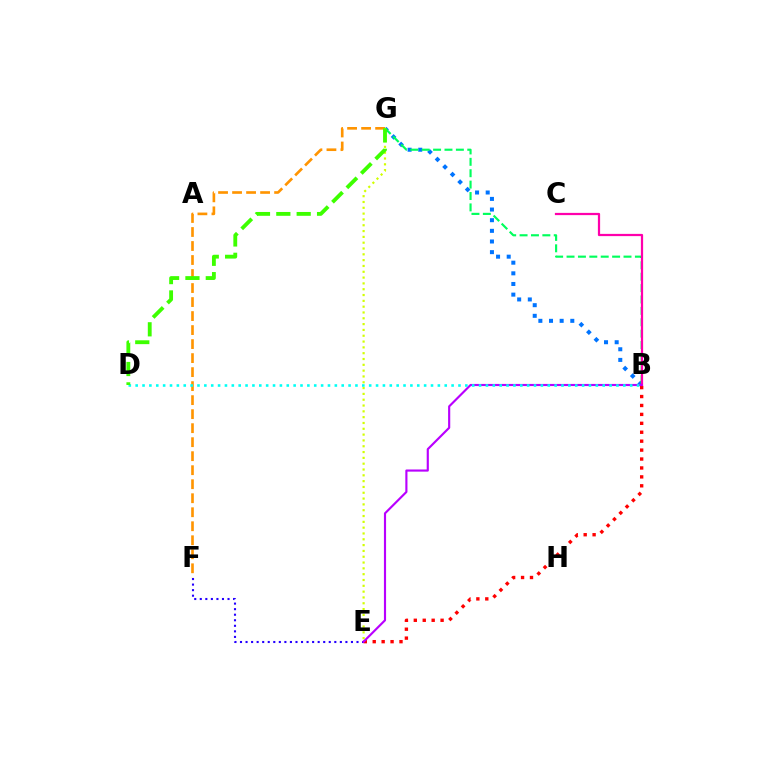{('F', 'G'): [{'color': '#ff9400', 'line_style': 'dashed', 'thickness': 1.9}], ('B', 'G'): [{'color': '#0074ff', 'line_style': 'dotted', 'thickness': 2.89}, {'color': '#00ff5c', 'line_style': 'dashed', 'thickness': 1.55}], ('E', 'G'): [{'color': '#d1ff00', 'line_style': 'dotted', 'thickness': 1.58}], ('B', 'E'): [{'color': '#ff0000', 'line_style': 'dotted', 'thickness': 2.43}, {'color': '#b900ff', 'line_style': 'solid', 'thickness': 1.55}], ('E', 'F'): [{'color': '#2500ff', 'line_style': 'dotted', 'thickness': 1.51}], ('B', 'C'): [{'color': '#ff00ac', 'line_style': 'solid', 'thickness': 1.61}], ('B', 'D'): [{'color': '#00fff6', 'line_style': 'dotted', 'thickness': 1.87}], ('D', 'G'): [{'color': '#3dff00', 'line_style': 'dashed', 'thickness': 2.77}]}